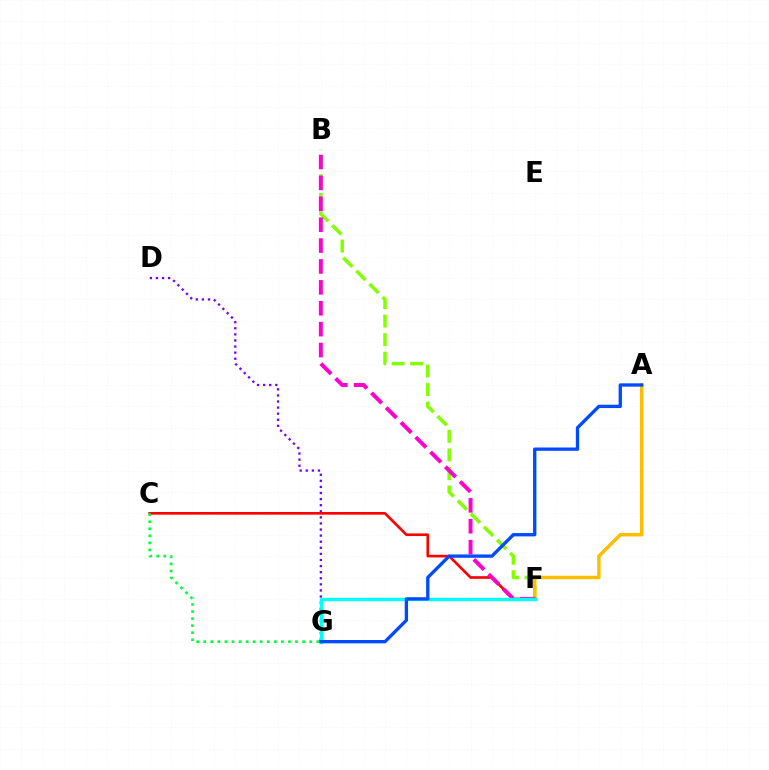{('D', 'G'): [{'color': '#7200ff', 'line_style': 'dotted', 'thickness': 1.65}], ('B', 'F'): [{'color': '#84ff00', 'line_style': 'dashed', 'thickness': 2.52}, {'color': '#ff00cf', 'line_style': 'dashed', 'thickness': 2.84}], ('A', 'F'): [{'color': '#ffbd00', 'line_style': 'solid', 'thickness': 2.5}], ('C', 'F'): [{'color': '#ff0000', 'line_style': 'solid', 'thickness': 1.91}], ('F', 'G'): [{'color': '#00fff6', 'line_style': 'solid', 'thickness': 2.44}], ('C', 'G'): [{'color': '#00ff39', 'line_style': 'dotted', 'thickness': 1.92}], ('A', 'G'): [{'color': '#004bff', 'line_style': 'solid', 'thickness': 2.39}]}